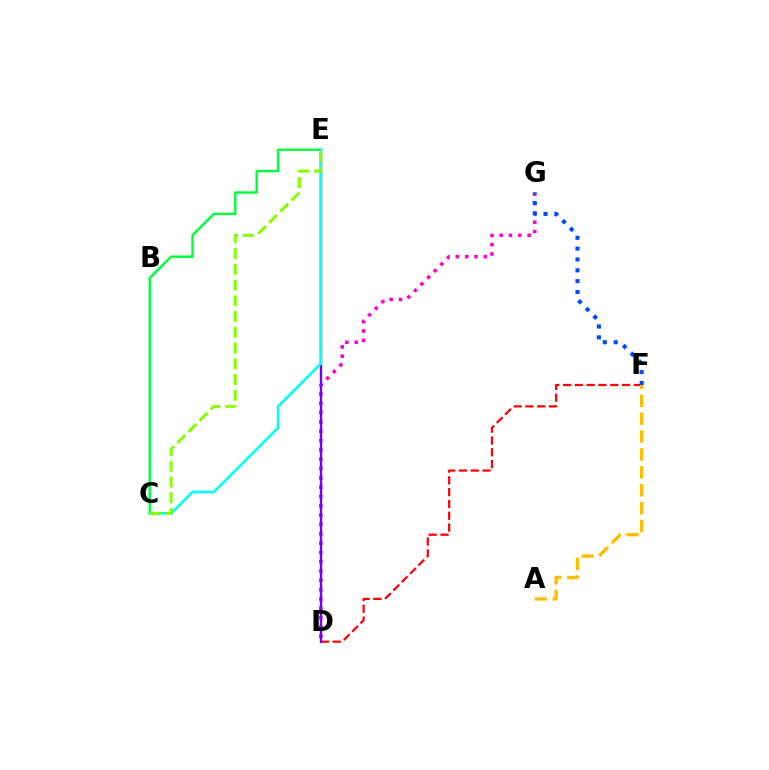{('D', 'F'): [{'color': '#ff0000', 'line_style': 'dashed', 'thickness': 1.6}], ('A', 'F'): [{'color': '#ffbd00', 'line_style': 'dashed', 'thickness': 2.43}], ('D', 'G'): [{'color': '#ff00cf', 'line_style': 'dotted', 'thickness': 2.53}], ('D', 'E'): [{'color': '#7200ff', 'line_style': 'solid', 'thickness': 1.71}], ('C', 'E'): [{'color': '#00ff39', 'line_style': 'solid', 'thickness': 1.73}, {'color': '#00fff6', 'line_style': 'solid', 'thickness': 1.87}, {'color': '#84ff00', 'line_style': 'dashed', 'thickness': 2.14}], ('F', 'G'): [{'color': '#004bff', 'line_style': 'dotted', 'thickness': 2.95}]}